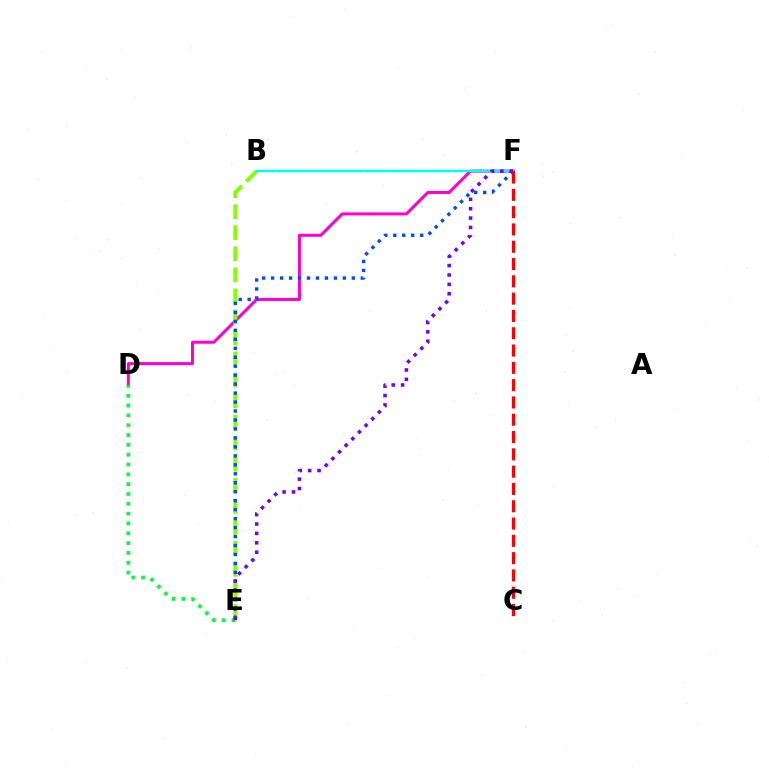{('B', 'F'): [{'color': '#ffbd00', 'line_style': 'dotted', 'thickness': 1.71}, {'color': '#00fff6', 'line_style': 'solid', 'thickness': 1.78}], ('D', 'F'): [{'color': '#ff00cf', 'line_style': 'solid', 'thickness': 2.18}], ('B', 'E'): [{'color': '#84ff00', 'line_style': 'dashed', 'thickness': 2.86}], ('E', 'F'): [{'color': '#004bff', 'line_style': 'dotted', 'thickness': 2.44}, {'color': '#7200ff', 'line_style': 'dotted', 'thickness': 2.55}], ('C', 'F'): [{'color': '#ff0000', 'line_style': 'dashed', 'thickness': 2.35}], ('D', 'E'): [{'color': '#00ff39', 'line_style': 'dotted', 'thickness': 2.67}]}